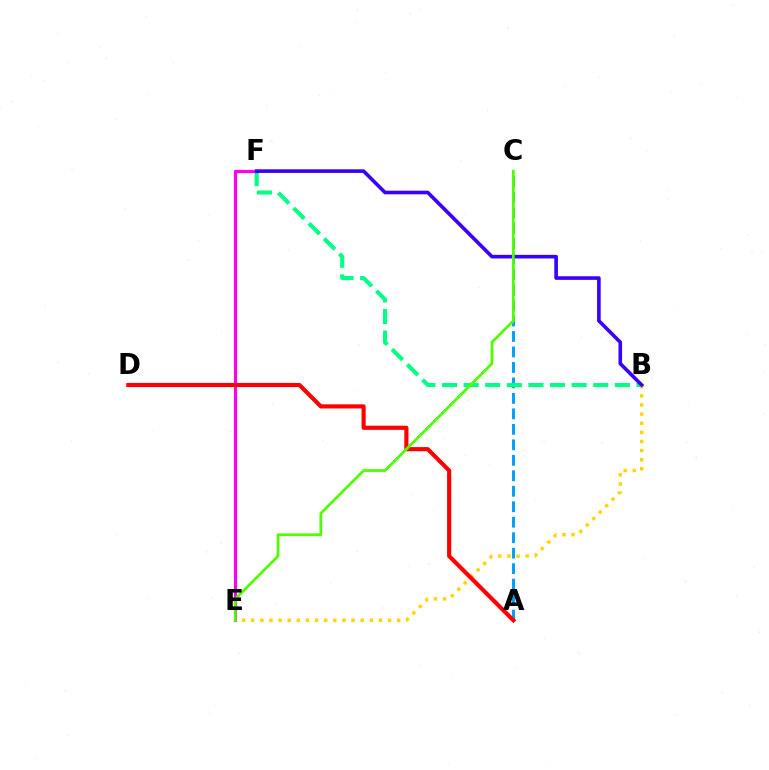{('A', 'C'): [{'color': '#009eff', 'line_style': 'dashed', 'thickness': 2.1}], ('B', 'F'): [{'color': '#00ff86', 'line_style': 'dashed', 'thickness': 2.93}, {'color': '#3700ff', 'line_style': 'solid', 'thickness': 2.6}], ('E', 'F'): [{'color': '#ff00ed', 'line_style': 'solid', 'thickness': 2.28}], ('B', 'E'): [{'color': '#ffd500', 'line_style': 'dotted', 'thickness': 2.48}], ('A', 'D'): [{'color': '#ff0000', 'line_style': 'solid', 'thickness': 2.98}], ('C', 'E'): [{'color': '#4fff00', 'line_style': 'solid', 'thickness': 1.98}]}